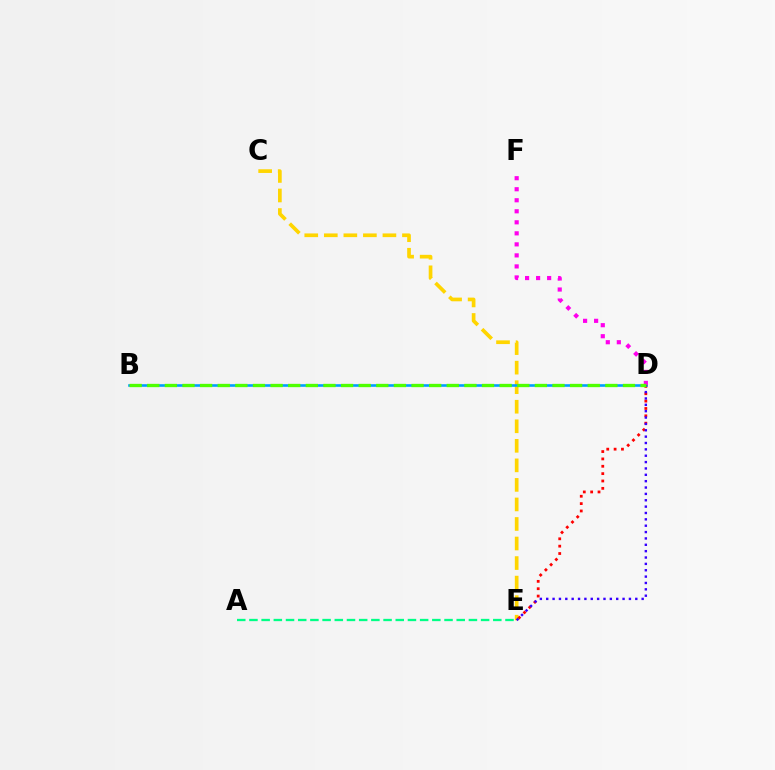{('C', 'E'): [{'color': '#ffd500', 'line_style': 'dashed', 'thickness': 2.65}], ('B', 'D'): [{'color': '#009eff', 'line_style': 'solid', 'thickness': 1.88}, {'color': '#4fff00', 'line_style': 'dashed', 'thickness': 2.39}], ('A', 'E'): [{'color': '#00ff86', 'line_style': 'dashed', 'thickness': 1.66}], ('D', 'E'): [{'color': '#ff0000', 'line_style': 'dotted', 'thickness': 2.0}, {'color': '#3700ff', 'line_style': 'dotted', 'thickness': 1.73}], ('D', 'F'): [{'color': '#ff00ed', 'line_style': 'dotted', 'thickness': 3.0}]}